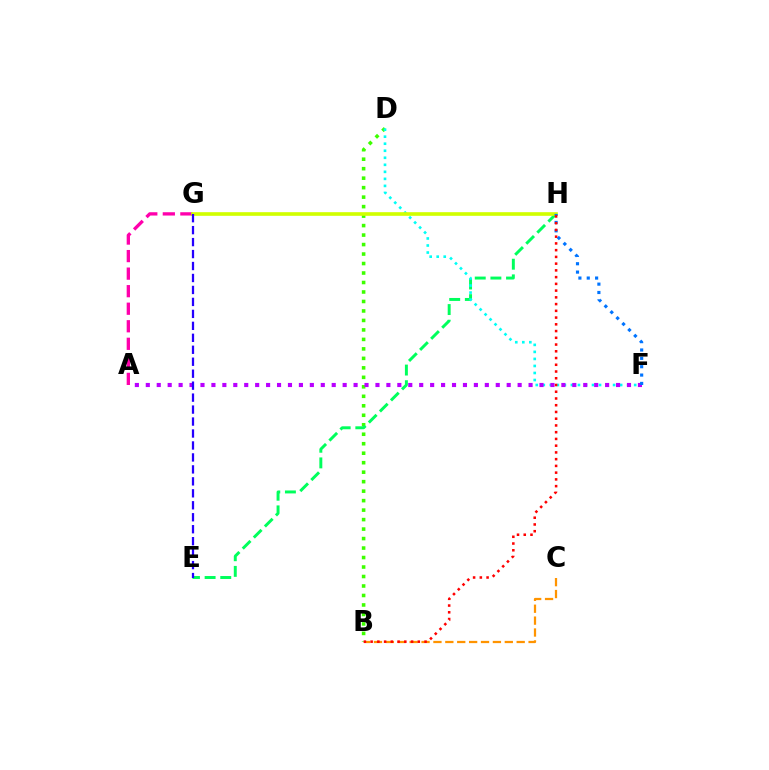{('B', 'D'): [{'color': '#3dff00', 'line_style': 'dotted', 'thickness': 2.58}], ('A', 'G'): [{'color': '#ff00ac', 'line_style': 'dashed', 'thickness': 2.38}], ('E', 'H'): [{'color': '#00ff5c', 'line_style': 'dashed', 'thickness': 2.13}], ('D', 'F'): [{'color': '#00fff6', 'line_style': 'dotted', 'thickness': 1.91}], ('A', 'F'): [{'color': '#b900ff', 'line_style': 'dotted', 'thickness': 2.97}], ('G', 'H'): [{'color': '#d1ff00', 'line_style': 'solid', 'thickness': 2.62}], ('F', 'H'): [{'color': '#0074ff', 'line_style': 'dotted', 'thickness': 2.27}], ('B', 'C'): [{'color': '#ff9400', 'line_style': 'dashed', 'thickness': 1.62}], ('B', 'H'): [{'color': '#ff0000', 'line_style': 'dotted', 'thickness': 1.83}], ('E', 'G'): [{'color': '#2500ff', 'line_style': 'dashed', 'thickness': 1.63}]}